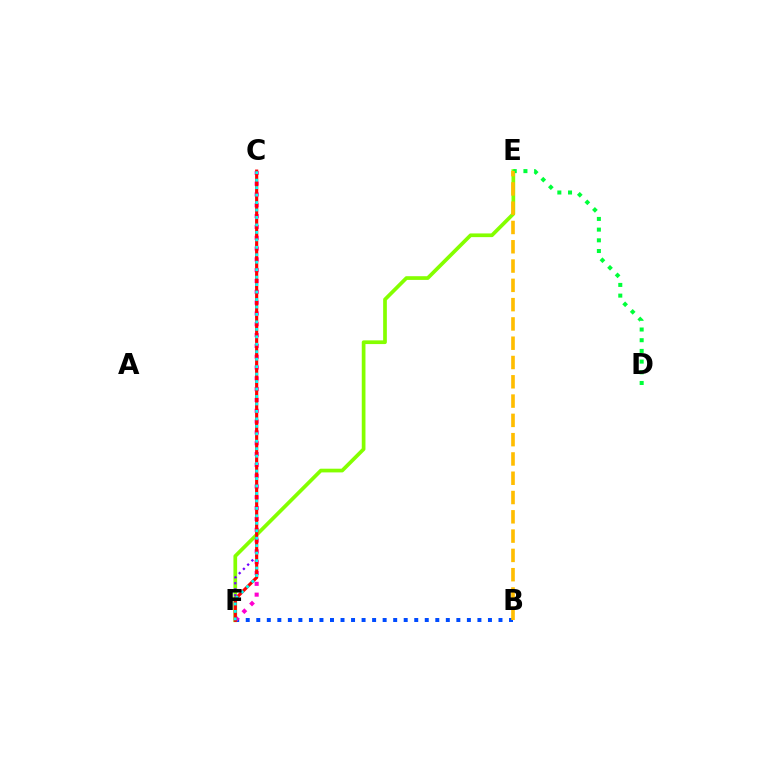{('E', 'F'): [{'color': '#84ff00', 'line_style': 'solid', 'thickness': 2.67}], ('B', 'F'): [{'color': '#004bff', 'line_style': 'dotted', 'thickness': 2.86}], ('C', 'F'): [{'color': '#7200ff', 'line_style': 'dotted', 'thickness': 1.63}, {'color': '#ff00cf', 'line_style': 'dotted', 'thickness': 2.94}, {'color': '#ff0000', 'line_style': 'solid', 'thickness': 2.25}, {'color': '#00fff6', 'line_style': 'dotted', 'thickness': 2.03}], ('D', 'E'): [{'color': '#00ff39', 'line_style': 'dotted', 'thickness': 2.91}], ('B', 'E'): [{'color': '#ffbd00', 'line_style': 'dashed', 'thickness': 2.62}]}